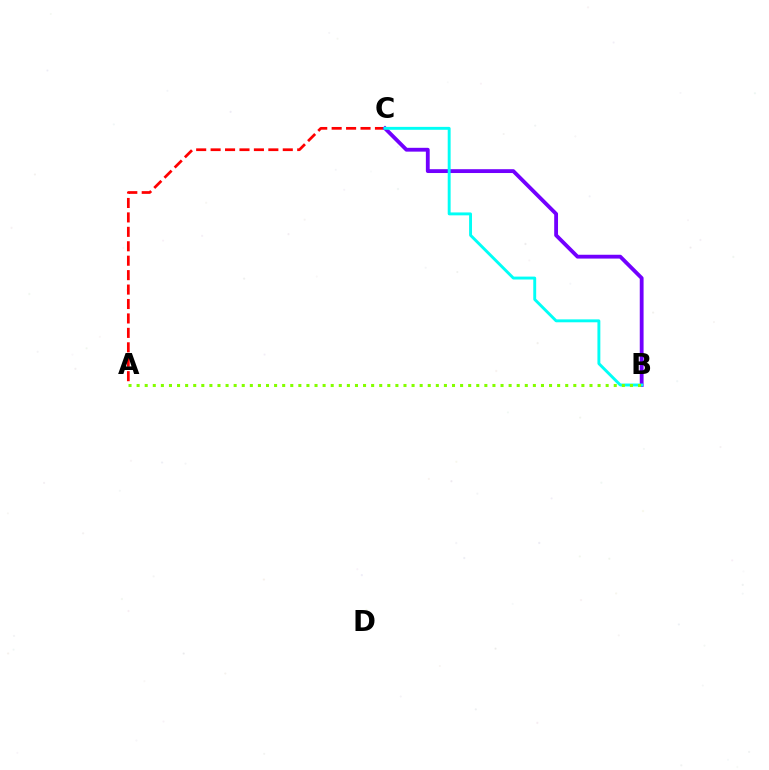{('A', 'C'): [{'color': '#ff0000', 'line_style': 'dashed', 'thickness': 1.96}], ('B', 'C'): [{'color': '#7200ff', 'line_style': 'solid', 'thickness': 2.75}, {'color': '#00fff6', 'line_style': 'solid', 'thickness': 2.09}], ('A', 'B'): [{'color': '#84ff00', 'line_style': 'dotted', 'thickness': 2.2}]}